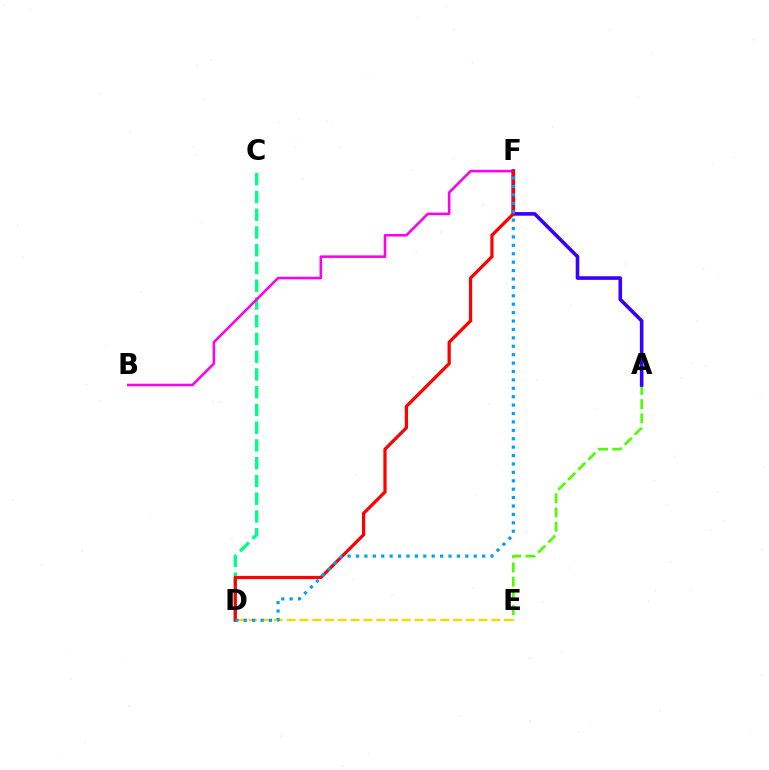{('A', 'E'): [{'color': '#4fff00', 'line_style': 'dashed', 'thickness': 1.93}], ('C', 'D'): [{'color': '#00ff86', 'line_style': 'dashed', 'thickness': 2.41}], ('D', 'E'): [{'color': '#ffd500', 'line_style': 'dashed', 'thickness': 1.74}], ('B', 'F'): [{'color': '#ff00ed', 'line_style': 'solid', 'thickness': 1.84}], ('A', 'F'): [{'color': '#3700ff', 'line_style': 'solid', 'thickness': 2.6}], ('D', 'F'): [{'color': '#ff0000', 'line_style': 'solid', 'thickness': 2.32}, {'color': '#009eff', 'line_style': 'dotted', 'thickness': 2.28}]}